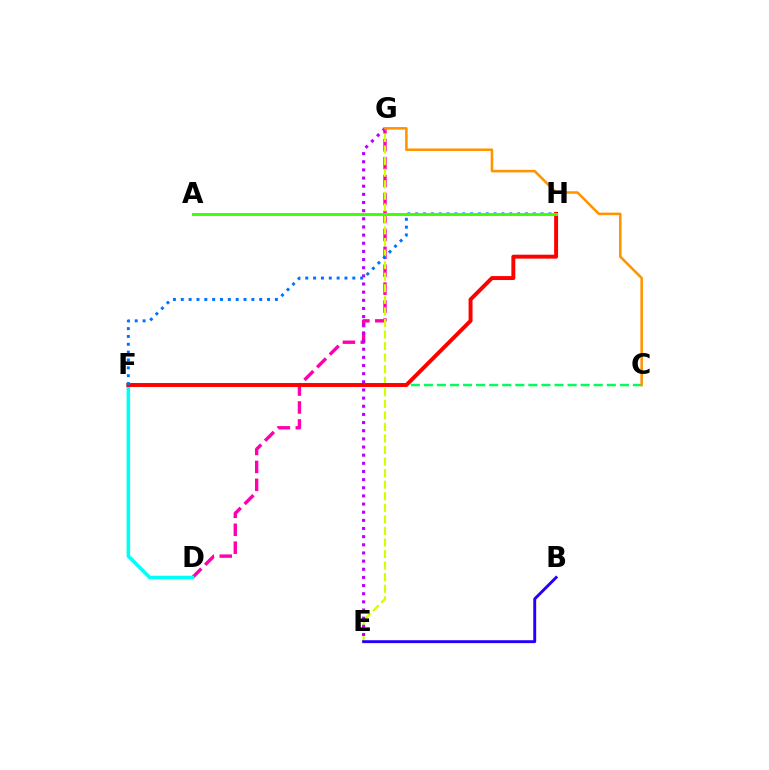{('D', 'G'): [{'color': '#ff00ac', 'line_style': 'dashed', 'thickness': 2.44}], ('E', 'G'): [{'color': '#d1ff00', 'line_style': 'dashed', 'thickness': 1.57}, {'color': '#b900ff', 'line_style': 'dotted', 'thickness': 2.21}], ('D', 'F'): [{'color': '#00fff6', 'line_style': 'solid', 'thickness': 2.55}], ('B', 'E'): [{'color': '#2500ff', 'line_style': 'solid', 'thickness': 2.09}], ('C', 'F'): [{'color': '#00ff5c', 'line_style': 'dashed', 'thickness': 1.78}], ('F', 'H'): [{'color': '#ff0000', 'line_style': 'solid', 'thickness': 2.84}, {'color': '#0074ff', 'line_style': 'dotted', 'thickness': 2.13}], ('C', 'G'): [{'color': '#ff9400', 'line_style': 'solid', 'thickness': 1.84}], ('A', 'H'): [{'color': '#3dff00', 'line_style': 'solid', 'thickness': 2.09}]}